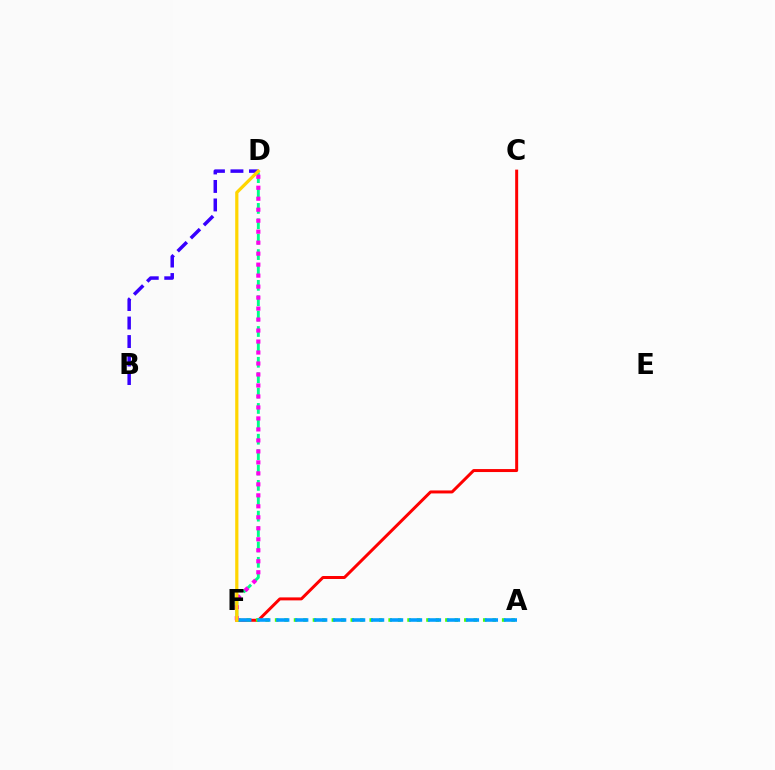{('D', 'F'): [{'color': '#00ff86', 'line_style': 'dashed', 'thickness': 2.09}, {'color': '#ff00ed', 'line_style': 'dotted', 'thickness': 2.98}, {'color': '#ffd500', 'line_style': 'solid', 'thickness': 2.31}], ('B', 'D'): [{'color': '#3700ff', 'line_style': 'dashed', 'thickness': 2.51}], ('C', 'F'): [{'color': '#ff0000', 'line_style': 'solid', 'thickness': 2.15}], ('A', 'F'): [{'color': '#4fff00', 'line_style': 'dotted', 'thickness': 2.57}, {'color': '#009eff', 'line_style': 'dashed', 'thickness': 2.58}]}